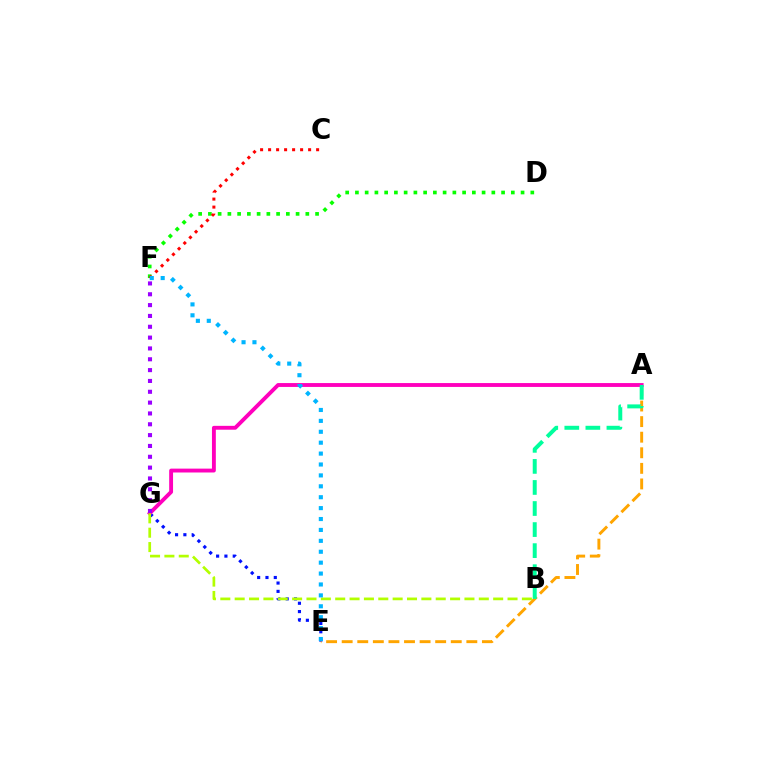{('D', 'F'): [{'color': '#08ff00', 'line_style': 'dotted', 'thickness': 2.65}], ('E', 'G'): [{'color': '#0010ff', 'line_style': 'dotted', 'thickness': 2.26}], ('A', 'E'): [{'color': '#ffa500', 'line_style': 'dashed', 'thickness': 2.12}], ('C', 'F'): [{'color': '#ff0000', 'line_style': 'dotted', 'thickness': 2.17}], ('A', 'G'): [{'color': '#ff00bd', 'line_style': 'solid', 'thickness': 2.78}], ('B', 'G'): [{'color': '#b3ff00', 'line_style': 'dashed', 'thickness': 1.95}], ('A', 'B'): [{'color': '#00ff9d', 'line_style': 'dashed', 'thickness': 2.86}], ('F', 'G'): [{'color': '#9b00ff', 'line_style': 'dotted', 'thickness': 2.94}], ('E', 'F'): [{'color': '#00b5ff', 'line_style': 'dotted', 'thickness': 2.96}]}